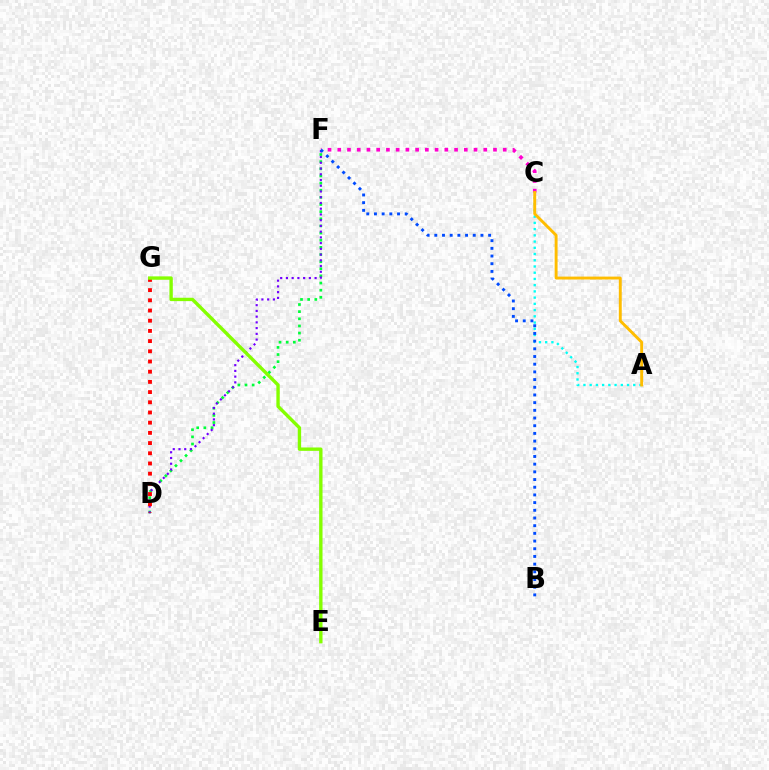{('D', 'F'): [{'color': '#00ff39', 'line_style': 'dotted', 'thickness': 1.94}, {'color': '#7200ff', 'line_style': 'dotted', 'thickness': 1.56}], ('C', 'F'): [{'color': '#ff00cf', 'line_style': 'dotted', 'thickness': 2.64}], ('D', 'G'): [{'color': '#ff0000', 'line_style': 'dotted', 'thickness': 2.77}], ('A', 'C'): [{'color': '#00fff6', 'line_style': 'dotted', 'thickness': 1.69}, {'color': '#ffbd00', 'line_style': 'solid', 'thickness': 2.1}], ('B', 'F'): [{'color': '#004bff', 'line_style': 'dotted', 'thickness': 2.09}], ('E', 'G'): [{'color': '#84ff00', 'line_style': 'solid', 'thickness': 2.43}]}